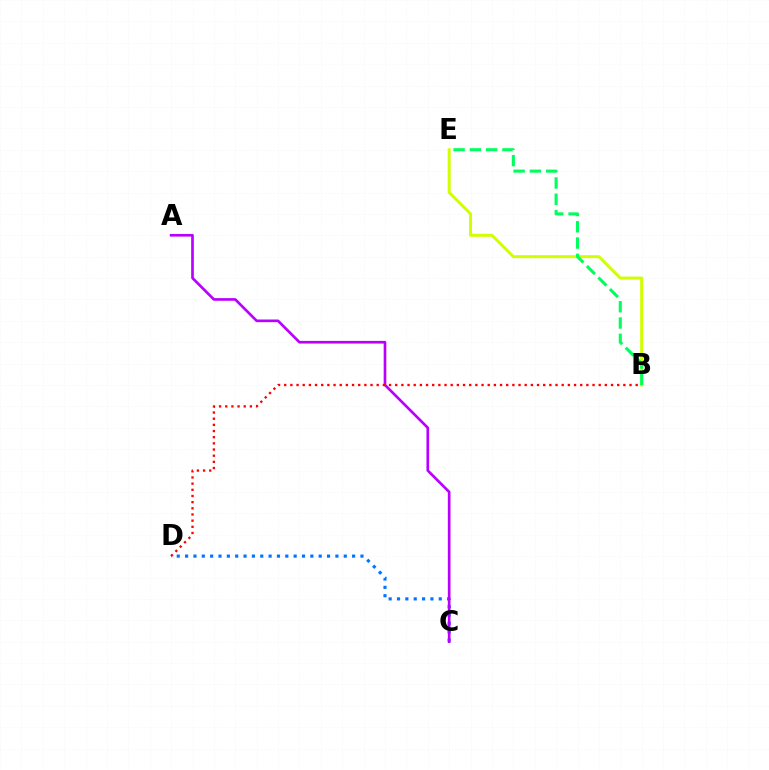{('C', 'D'): [{'color': '#0074ff', 'line_style': 'dotted', 'thickness': 2.27}], ('B', 'E'): [{'color': '#d1ff00', 'line_style': 'solid', 'thickness': 2.15}, {'color': '#00ff5c', 'line_style': 'dashed', 'thickness': 2.21}], ('A', 'C'): [{'color': '#b900ff', 'line_style': 'solid', 'thickness': 1.92}], ('B', 'D'): [{'color': '#ff0000', 'line_style': 'dotted', 'thickness': 1.68}]}